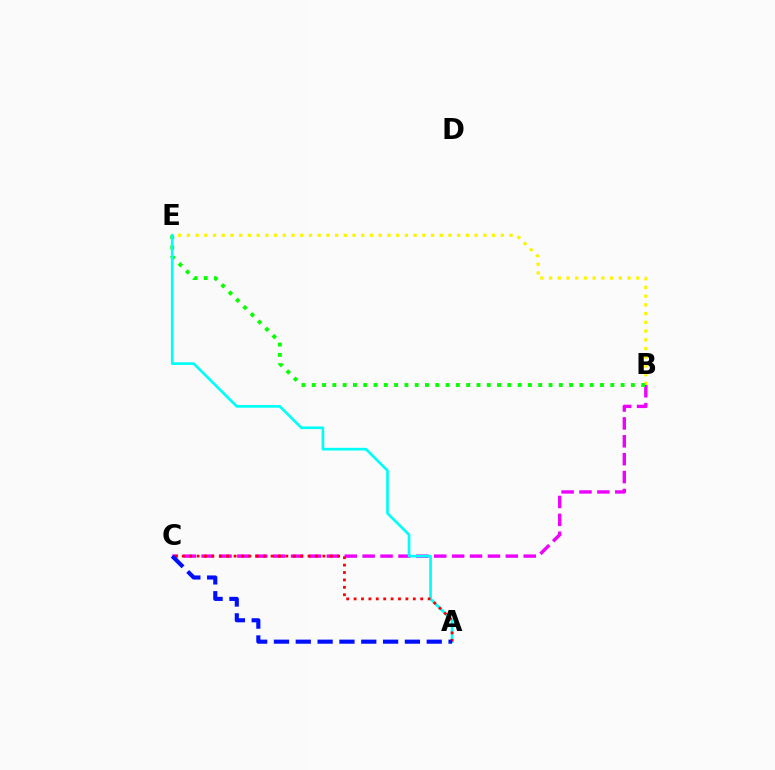{('B', 'C'): [{'color': '#ee00ff', 'line_style': 'dashed', 'thickness': 2.43}], ('B', 'E'): [{'color': '#fcf500', 'line_style': 'dotted', 'thickness': 2.37}, {'color': '#08ff00', 'line_style': 'dotted', 'thickness': 2.8}], ('A', 'E'): [{'color': '#00fff6', 'line_style': 'solid', 'thickness': 1.93}], ('A', 'C'): [{'color': '#ff0000', 'line_style': 'dotted', 'thickness': 2.01}, {'color': '#0010ff', 'line_style': 'dashed', 'thickness': 2.96}]}